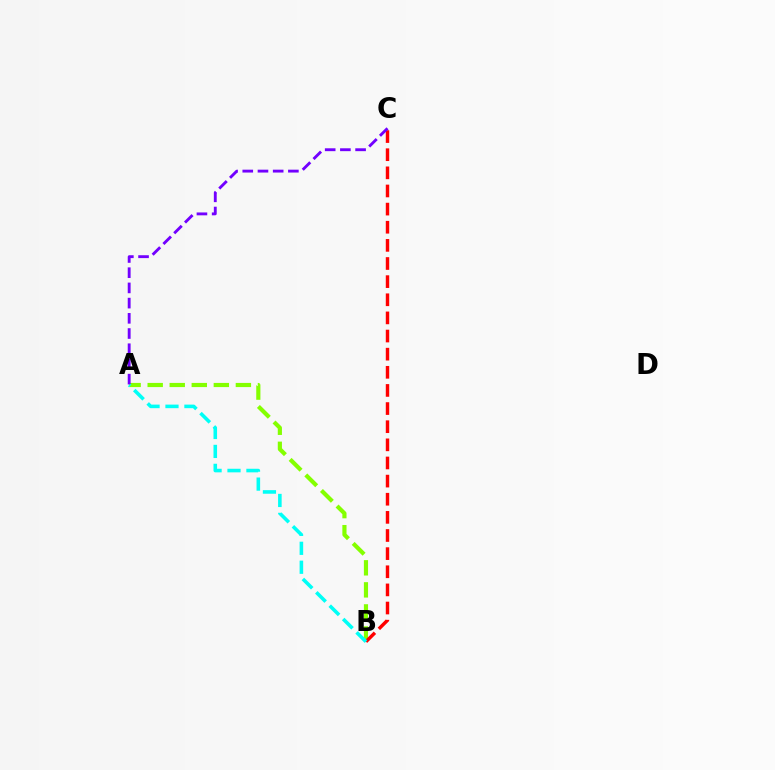{('A', 'B'): [{'color': '#84ff00', 'line_style': 'dashed', 'thickness': 3.0}, {'color': '#00fff6', 'line_style': 'dashed', 'thickness': 2.57}], ('B', 'C'): [{'color': '#ff0000', 'line_style': 'dashed', 'thickness': 2.46}], ('A', 'C'): [{'color': '#7200ff', 'line_style': 'dashed', 'thickness': 2.07}]}